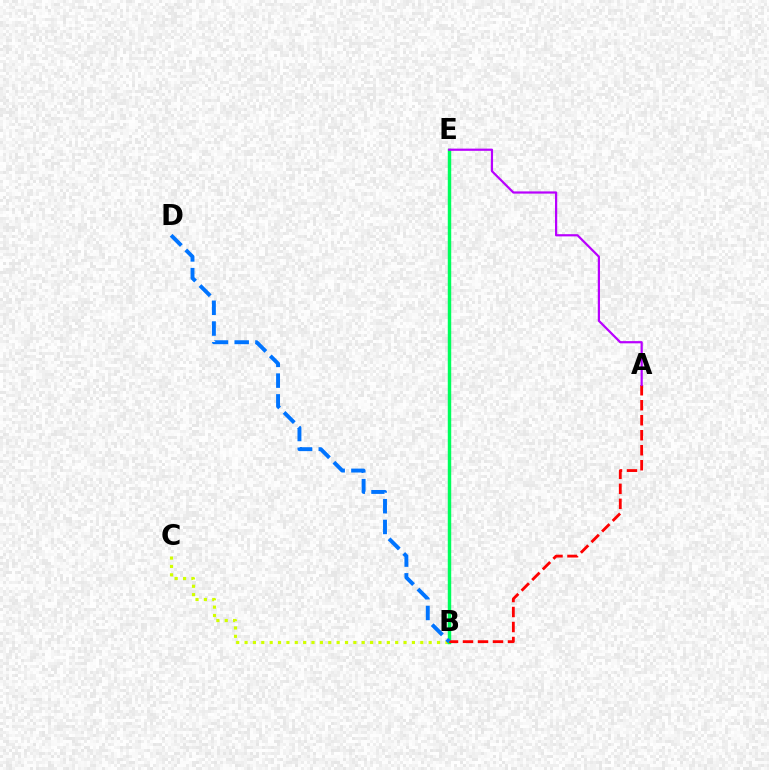{('B', 'C'): [{'color': '#d1ff00', 'line_style': 'dotted', 'thickness': 2.27}], ('B', 'E'): [{'color': '#00ff5c', 'line_style': 'solid', 'thickness': 2.47}], ('A', 'B'): [{'color': '#ff0000', 'line_style': 'dashed', 'thickness': 2.04}], ('B', 'D'): [{'color': '#0074ff', 'line_style': 'dashed', 'thickness': 2.82}], ('A', 'E'): [{'color': '#b900ff', 'line_style': 'solid', 'thickness': 1.59}]}